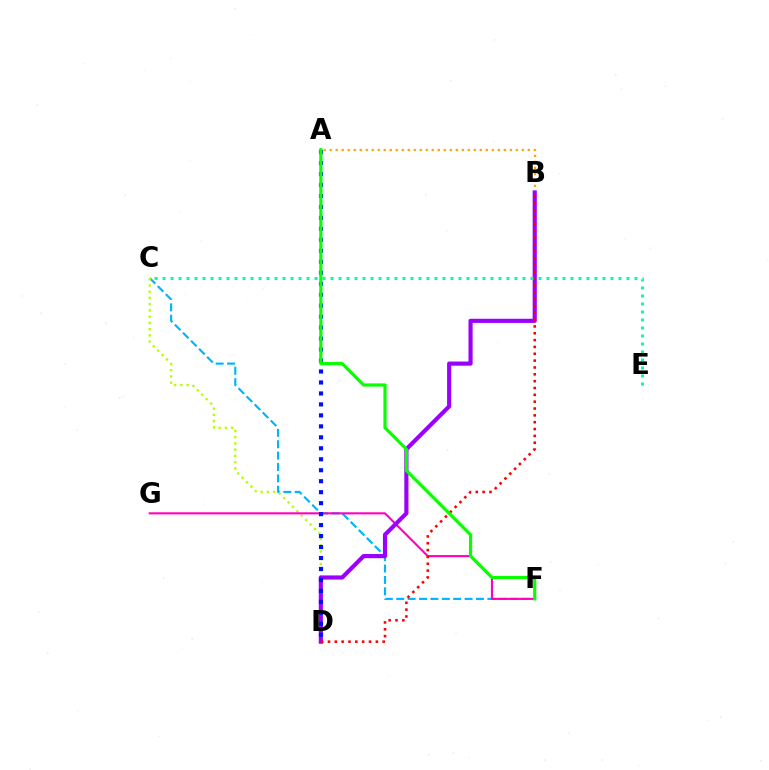{('C', 'F'): [{'color': '#00b5ff', 'line_style': 'dashed', 'thickness': 1.55}], ('C', 'D'): [{'color': '#b3ff00', 'line_style': 'dotted', 'thickness': 1.7}], ('A', 'B'): [{'color': '#ffa500', 'line_style': 'dotted', 'thickness': 1.63}], ('F', 'G'): [{'color': '#ff00bd', 'line_style': 'solid', 'thickness': 1.5}], ('B', 'D'): [{'color': '#9b00ff', 'line_style': 'solid', 'thickness': 2.99}, {'color': '#ff0000', 'line_style': 'dotted', 'thickness': 1.86}], ('C', 'E'): [{'color': '#00ff9d', 'line_style': 'dotted', 'thickness': 2.17}], ('A', 'D'): [{'color': '#0010ff', 'line_style': 'dotted', 'thickness': 2.98}], ('A', 'F'): [{'color': '#08ff00', 'line_style': 'solid', 'thickness': 2.29}]}